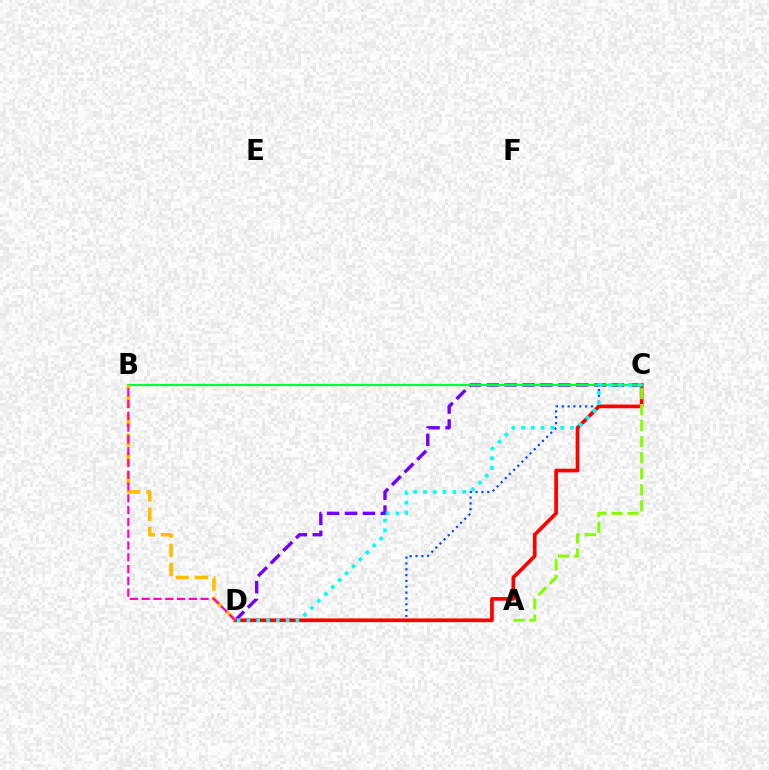{('C', 'D'): [{'color': '#004bff', 'line_style': 'dotted', 'thickness': 1.58}, {'color': '#7200ff', 'line_style': 'dashed', 'thickness': 2.43}, {'color': '#ff0000', 'line_style': 'solid', 'thickness': 2.67}, {'color': '#00fff6', 'line_style': 'dotted', 'thickness': 2.66}], ('B', 'C'): [{'color': '#00ff39', 'line_style': 'solid', 'thickness': 1.6}], ('B', 'D'): [{'color': '#ffbd00', 'line_style': 'dashed', 'thickness': 2.6}, {'color': '#ff00cf', 'line_style': 'dashed', 'thickness': 1.6}], ('A', 'C'): [{'color': '#84ff00', 'line_style': 'dashed', 'thickness': 2.18}]}